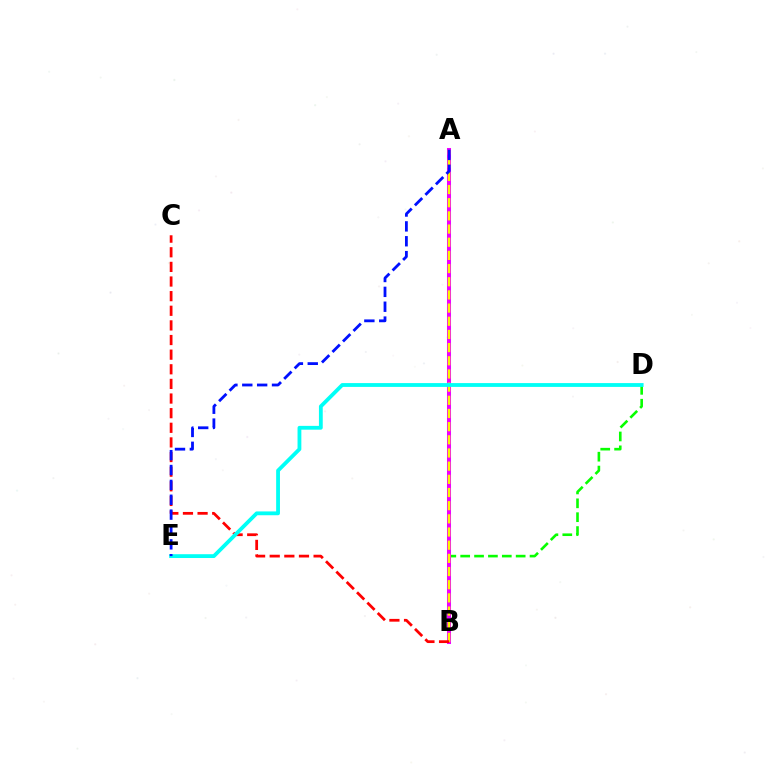{('B', 'D'): [{'color': '#08ff00', 'line_style': 'dashed', 'thickness': 1.88}], ('A', 'B'): [{'color': '#ee00ff', 'line_style': 'solid', 'thickness': 2.9}, {'color': '#fcf500', 'line_style': 'dashed', 'thickness': 1.79}], ('B', 'C'): [{'color': '#ff0000', 'line_style': 'dashed', 'thickness': 1.99}], ('D', 'E'): [{'color': '#00fff6', 'line_style': 'solid', 'thickness': 2.74}], ('A', 'E'): [{'color': '#0010ff', 'line_style': 'dashed', 'thickness': 2.02}]}